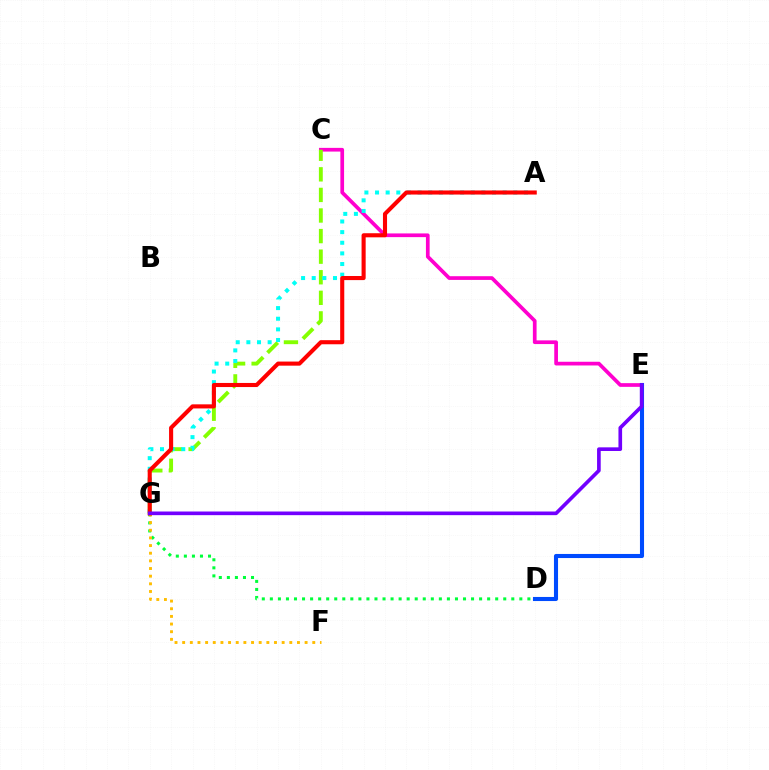{('C', 'E'): [{'color': '#ff00cf', 'line_style': 'solid', 'thickness': 2.67}], ('C', 'G'): [{'color': '#84ff00', 'line_style': 'dashed', 'thickness': 2.8}], ('D', 'E'): [{'color': '#004bff', 'line_style': 'solid', 'thickness': 2.94}], ('A', 'G'): [{'color': '#00fff6', 'line_style': 'dotted', 'thickness': 2.89}, {'color': '#ff0000', 'line_style': 'solid', 'thickness': 2.95}], ('D', 'G'): [{'color': '#00ff39', 'line_style': 'dotted', 'thickness': 2.19}], ('F', 'G'): [{'color': '#ffbd00', 'line_style': 'dotted', 'thickness': 2.08}], ('E', 'G'): [{'color': '#7200ff', 'line_style': 'solid', 'thickness': 2.63}]}